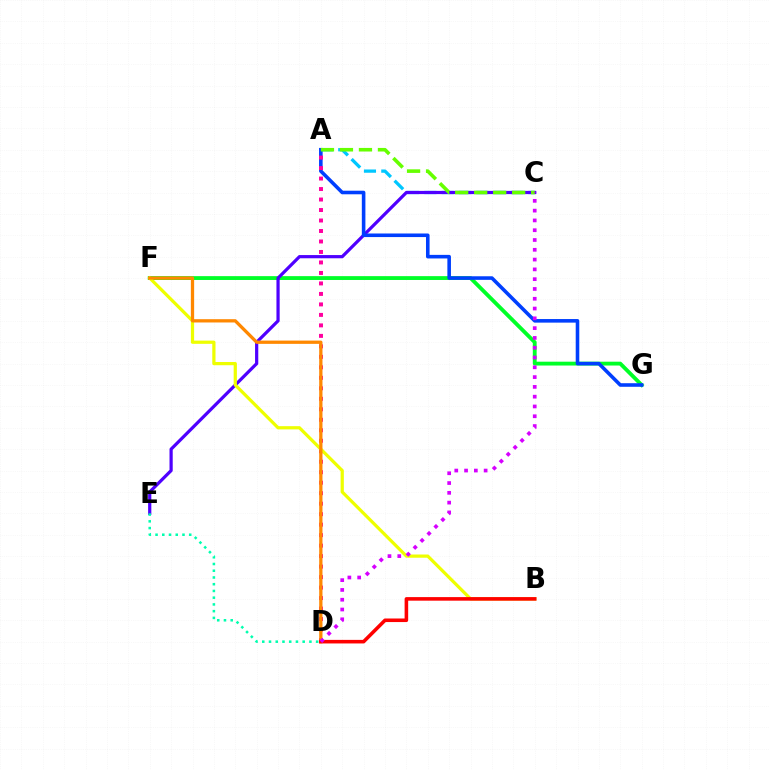{('F', 'G'): [{'color': '#00ff27', 'line_style': 'solid', 'thickness': 2.77}], ('A', 'C'): [{'color': '#00c7ff', 'line_style': 'dashed', 'thickness': 2.35}, {'color': '#66ff00', 'line_style': 'dashed', 'thickness': 2.58}], ('C', 'E'): [{'color': '#4f00ff', 'line_style': 'solid', 'thickness': 2.31}], ('D', 'E'): [{'color': '#00ffaf', 'line_style': 'dotted', 'thickness': 1.83}], ('A', 'G'): [{'color': '#003fff', 'line_style': 'solid', 'thickness': 2.58}], ('A', 'D'): [{'color': '#ff00a0', 'line_style': 'dotted', 'thickness': 2.85}], ('B', 'F'): [{'color': '#eeff00', 'line_style': 'solid', 'thickness': 2.33}], ('D', 'F'): [{'color': '#ff8800', 'line_style': 'solid', 'thickness': 2.36}], ('B', 'D'): [{'color': '#ff0000', 'line_style': 'solid', 'thickness': 2.57}], ('C', 'D'): [{'color': '#d600ff', 'line_style': 'dotted', 'thickness': 2.66}]}